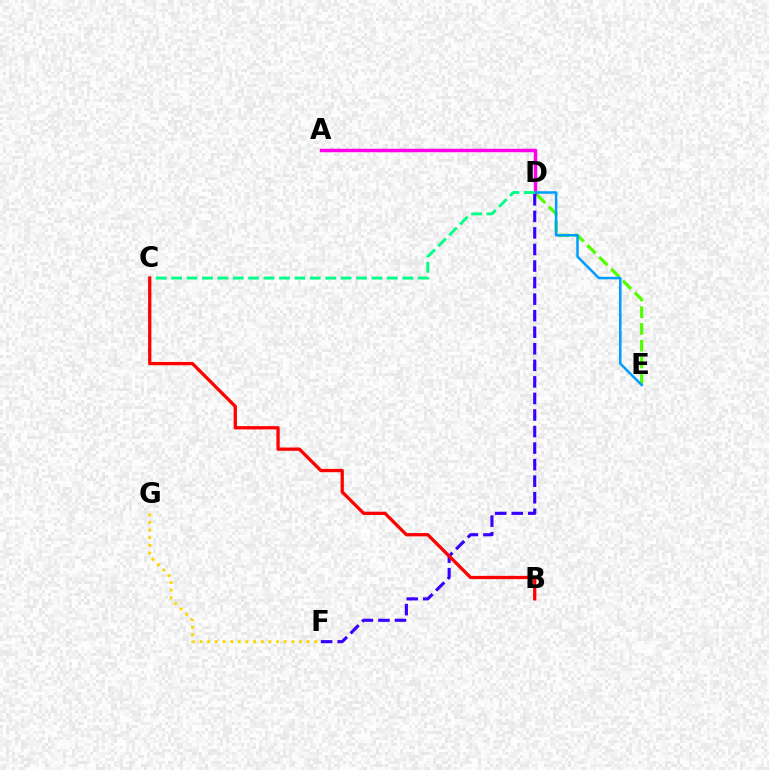{('D', 'E'): [{'color': '#4fff00', 'line_style': 'dashed', 'thickness': 2.27}, {'color': '#009eff', 'line_style': 'solid', 'thickness': 1.83}], ('A', 'D'): [{'color': '#ff00ed', 'line_style': 'solid', 'thickness': 2.5}], ('F', 'G'): [{'color': '#ffd500', 'line_style': 'dotted', 'thickness': 2.08}], ('D', 'F'): [{'color': '#3700ff', 'line_style': 'dashed', 'thickness': 2.25}], ('C', 'D'): [{'color': '#00ff86', 'line_style': 'dashed', 'thickness': 2.09}], ('B', 'C'): [{'color': '#ff0000', 'line_style': 'solid', 'thickness': 2.36}]}